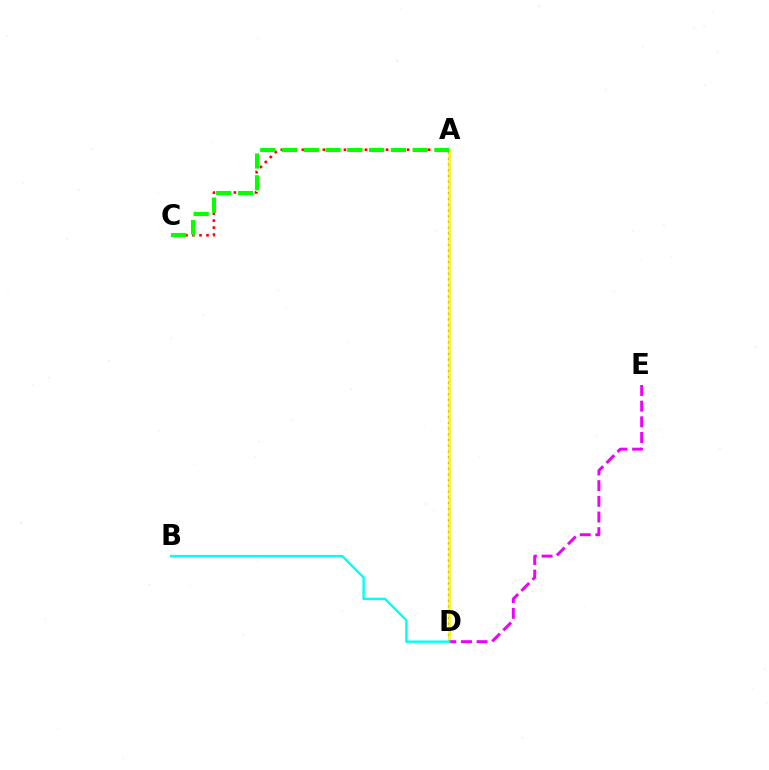{('A', 'D'): [{'color': '#0010ff', 'line_style': 'dotted', 'thickness': 1.56}, {'color': '#fcf500', 'line_style': 'solid', 'thickness': 1.83}], ('A', 'C'): [{'color': '#ff0000', 'line_style': 'dotted', 'thickness': 1.91}, {'color': '#08ff00', 'line_style': 'dashed', 'thickness': 2.96}], ('D', 'E'): [{'color': '#ee00ff', 'line_style': 'dashed', 'thickness': 2.13}], ('B', 'D'): [{'color': '#00fff6', 'line_style': 'solid', 'thickness': 1.72}]}